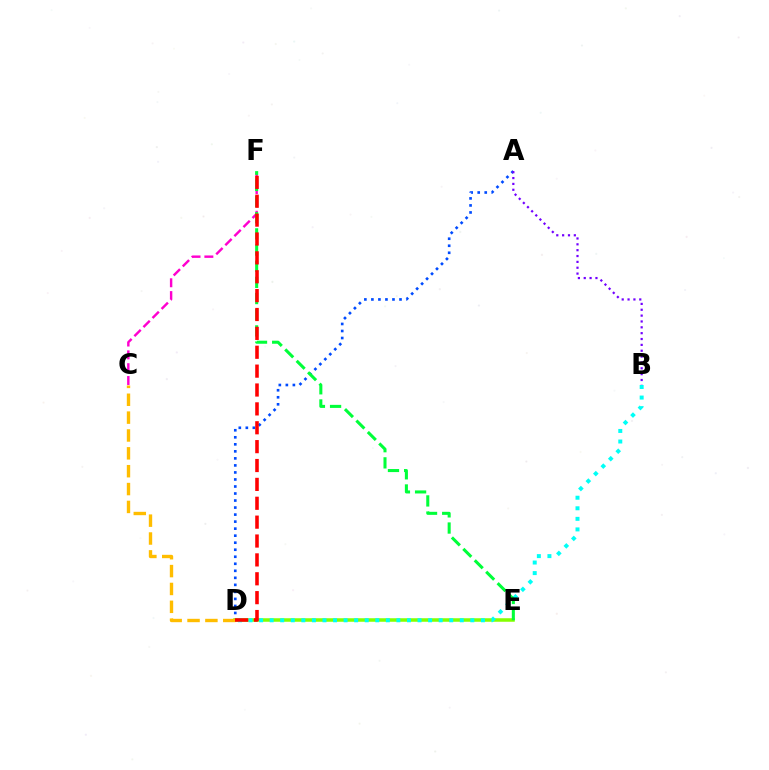{('A', 'D'): [{'color': '#004bff', 'line_style': 'dotted', 'thickness': 1.91}], ('D', 'E'): [{'color': '#84ff00', 'line_style': 'solid', 'thickness': 2.54}], ('C', 'F'): [{'color': '#ff00cf', 'line_style': 'dashed', 'thickness': 1.74}], ('B', 'D'): [{'color': '#00fff6', 'line_style': 'dotted', 'thickness': 2.87}], ('E', 'F'): [{'color': '#00ff39', 'line_style': 'dashed', 'thickness': 2.2}], ('A', 'B'): [{'color': '#7200ff', 'line_style': 'dotted', 'thickness': 1.59}], ('C', 'D'): [{'color': '#ffbd00', 'line_style': 'dashed', 'thickness': 2.43}], ('D', 'F'): [{'color': '#ff0000', 'line_style': 'dashed', 'thickness': 2.56}]}